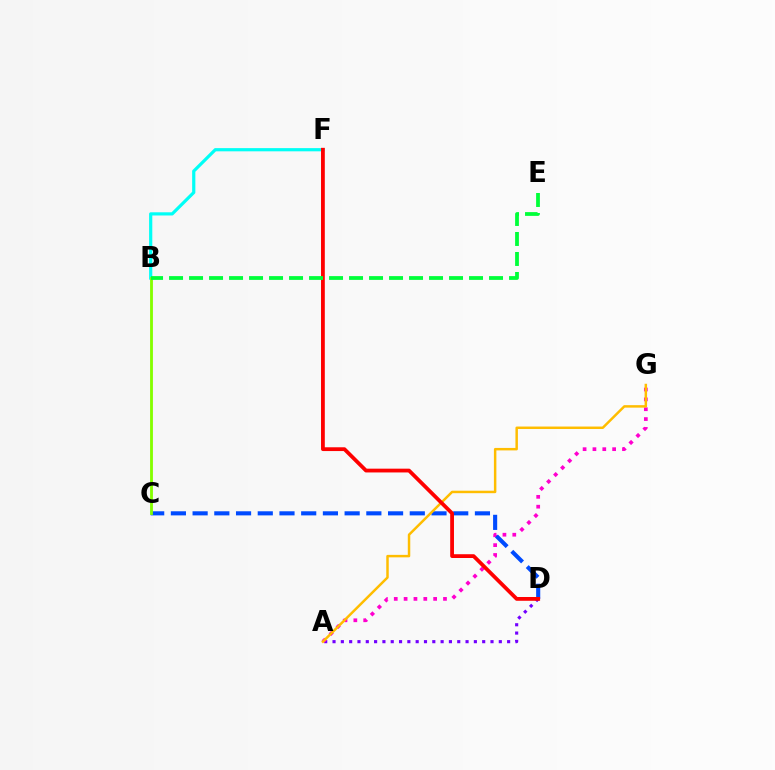{('A', 'D'): [{'color': '#7200ff', 'line_style': 'dotted', 'thickness': 2.26}], ('A', 'G'): [{'color': '#ff00cf', 'line_style': 'dotted', 'thickness': 2.68}, {'color': '#ffbd00', 'line_style': 'solid', 'thickness': 1.78}], ('B', 'F'): [{'color': '#00fff6', 'line_style': 'solid', 'thickness': 2.3}], ('C', 'D'): [{'color': '#004bff', 'line_style': 'dashed', 'thickness': 2.95}], ('B', 'C'): [{'color': '#84ff00', 'line_style': 'solid', 'thickness': 2.04}], ('D', 'F'): [{'color': '#ff0000', 'line_style': 'solid', 'thickness': 2.72}], ('B', 'E'): [{'color': '#00ff39', 'line_style': 'dashed', 'thickness': 2.72}]}